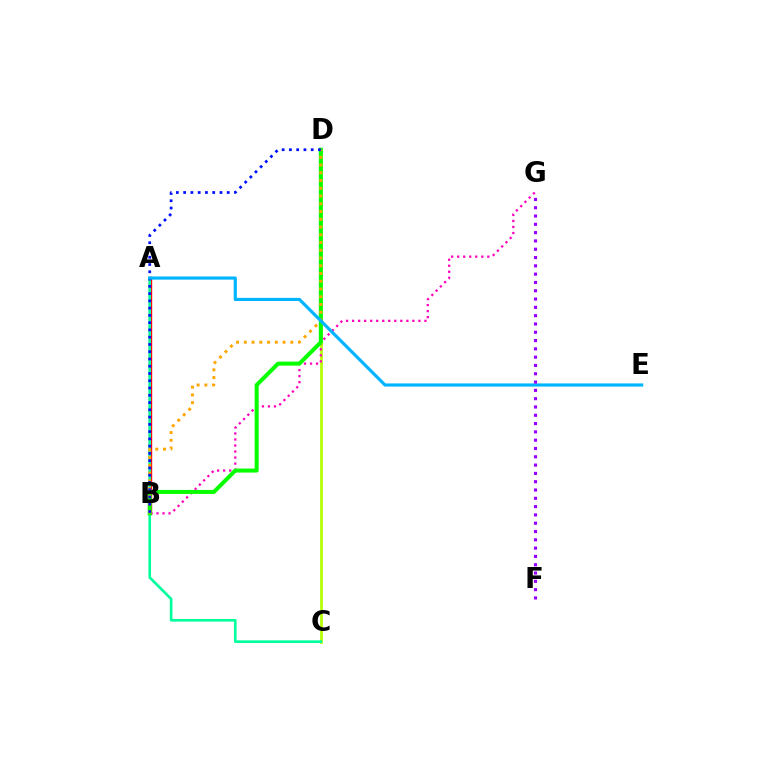{('A', 'B'): [{'color': '#ff0000', 'line_style': 'solid', 'thickness': 2.44}], ('C', 'D'): [{'color': '#b3ff00', 'line_style': 'solid', 'thickness': 1.94}], ('A', 'C'): [{'color': '#00ff9d', 'line_style': 'solid', 'thickness': 1.9}], ('B', 'G'): [{'color': '#ff00bd', 'line_style': 'dotted', 'thickness': 1.64}], ('B', 'D'): [{'color': '#08ff00', 'line_style': 'solid', 'thickness': 2.9}, {'color': '#ffa500', 'line_style': 'dotted', 'thickness': 2.11}, {'color': '#0010ff', 'line_style': 'dotted', 'thickness': 1.97}], ('A', 'E'): [{'color': '#00b5ff', 'line_style': 'solid', 'thickness': 2.27}], ('F', 'G'): [{'color': '#9b00ff', 'line_style': 'dotted', 'thickness': 2.26}]}